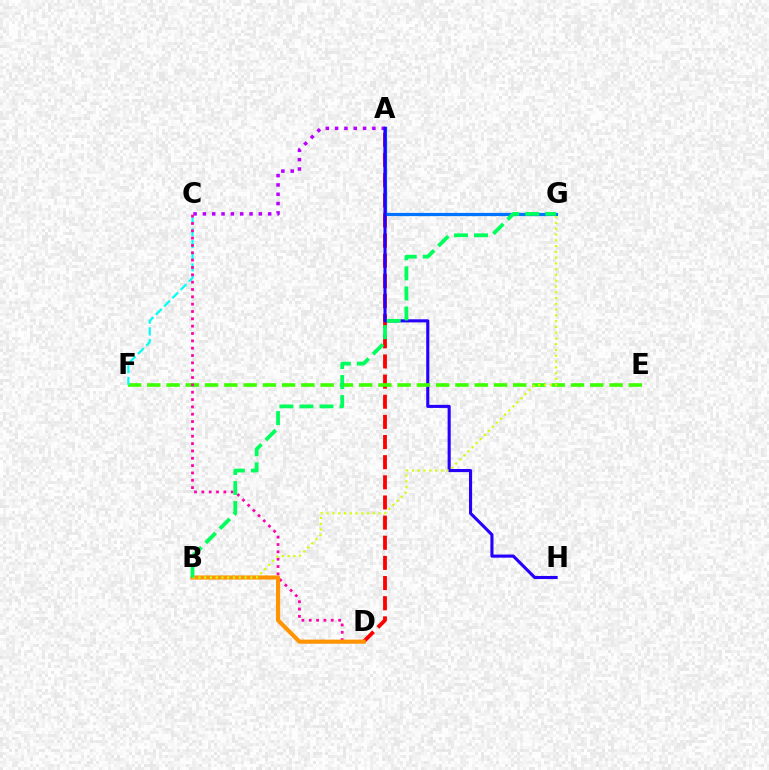{('A', 'C'): [{'color': '#b900ff', 'line_style': 'dotted', 'thickness': 2.53}], ('A', 'D'): [{'color': '#ff0000', 'line_style': 'dashed', 'thickness': 2.74}], ('A', 'G'): [{'color': '#0074ff', 'line_style': 'solid', 'thickness': 2.33}], ('A', 'H'): [{'color': '#2500ff', 'line_style': 'solid', 'thickness': 2.23}], ('E', 'F'): [{'color': '#3dff00', 'line_style': 'dashed', 'thickness': 2.62}], ('C', 'F'): [{'color': '#00fff6', 'line_style': 'dashed', 'thickness': 1.59}], ('C', 'D'): [{'color': '#ff00ac', 'line_style': 'dotted', 'thickness': 1.99}], ('B', 'D'): [{'color': '#ff9400', 'line_style': 'solid', 'thickness': 2.98}], ('B', 'G'): [{'color': '#d1ff00', 'line_style': 'dotted', 'thickness': 1.57}, {'color': '#00ff5c', 'line_style': 'dashed', 'thickness': 2.72}]}